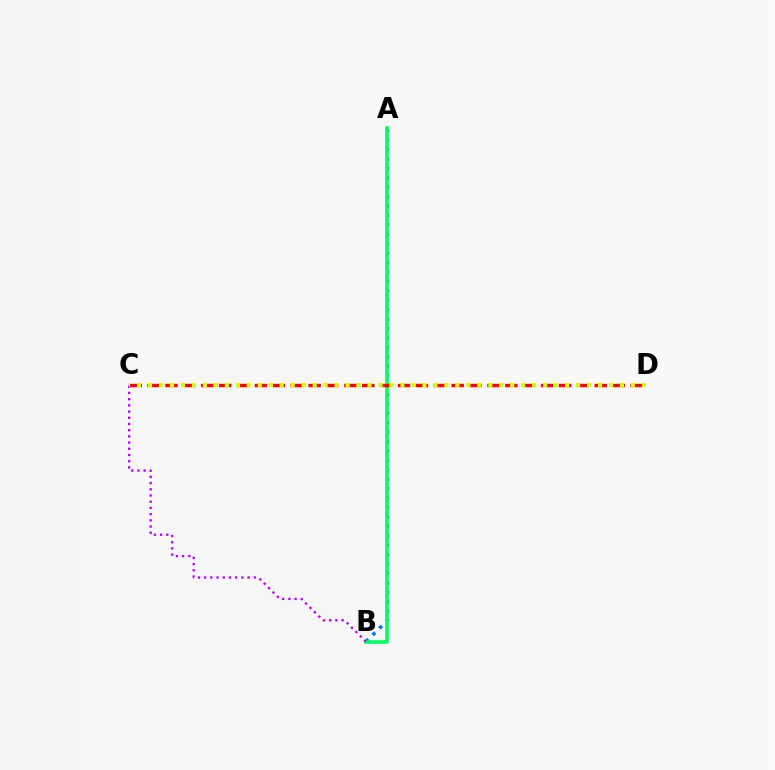{('A', 'B'): [{'color': '#0074ff', 'line_style': 'dotted', 'thickness': 2.56}, {'color': '#00ff5c', 'line_style': 'solid', 'thickness': 2.58}], ('C', 'D'): [{'color': '#ff0000', 'line_style': 'dashed', 'thickness': 2.43}, {'color': '#d1ff00', 'line_style': 'dotted', 'thickness': 2.98}], ('B', 'C'): [{'color': '#b900ff', 'line_style': 'dotted', 'thickness': 1.69}]}